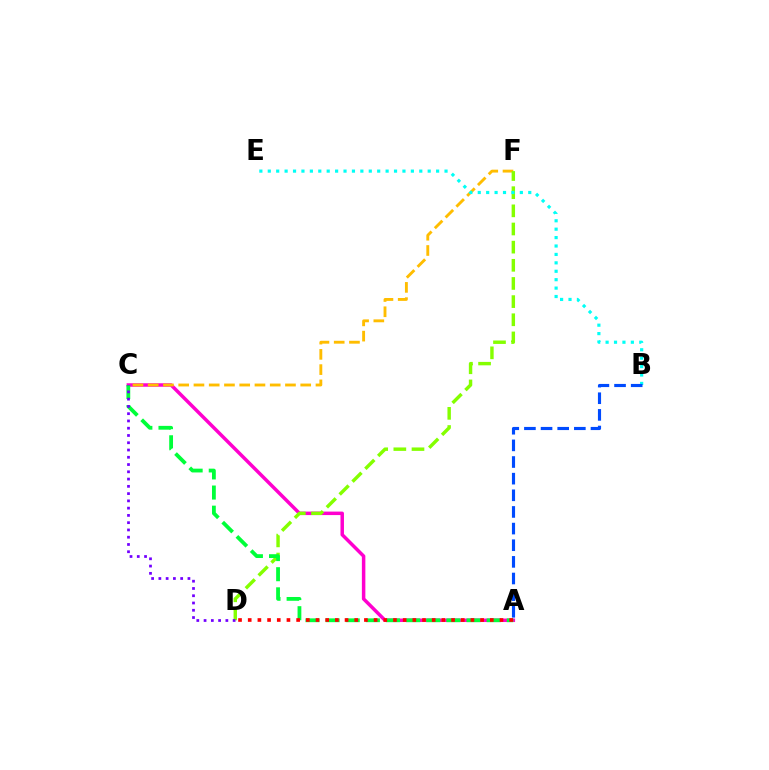{('A', 'C'): [{'color': '#ff00cf', 'line_style': 'solid', 'thickness': 2.51}, {'color': '#00ff39', 'line_style': 'dashed', 'thickness': 2.73}], ('C', 'F'): [{'color': '#ffbd00', 'line_style': 'dashed', 'thickness': 2.07}], ('D', 'F'): [{'color': '#84ff00', 'line_style': 'dashed', 'thickness': 2.47}], ('B', 'E'): [{'color': '#00fff6', 'line_style': 'dotted', 'thickness': 2.29}], ('C', 'D'): [{'color': '#7200ff', 'line_style': 'dotted', 'thickness': 1.97}], ('A', 'B'): [{'color': '#004bff', 'line_style': 'dashed', 'thickness': 2.26}], ('A', 'D'): [{'color': '#ff0000', 'line_style': 'dotted', 'thickness': 2.63}]}